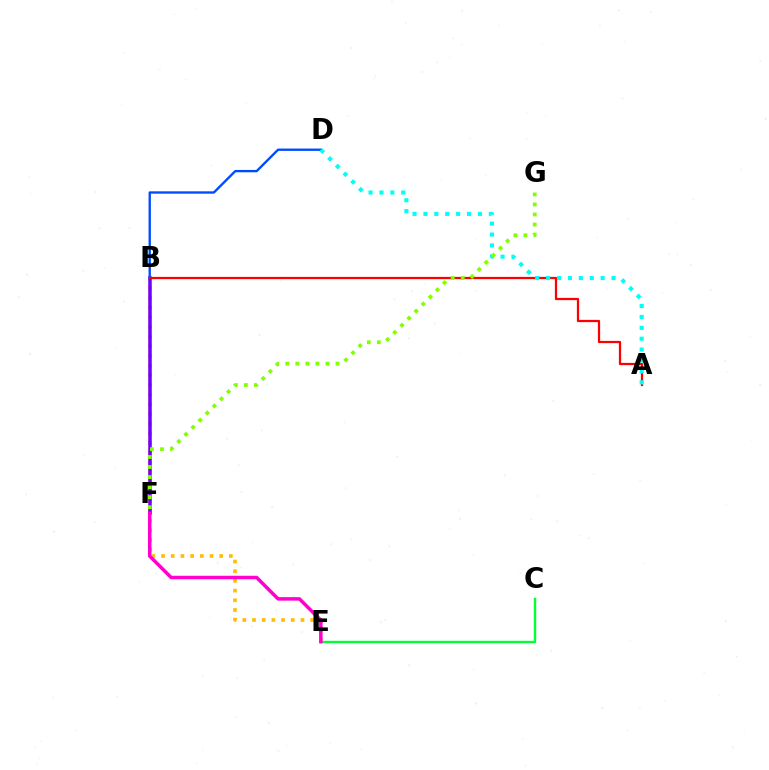{('B', 'E'): [{'color': '#ffbd00', 'line_style': 'dotted', 'thickness': 2.63}], ('B', 'F'): [{'color': '#7200ff', 'line_style': 'solid', 'thickness': 2.53}], ('B', 'D'): [{'color': '#004bff', 'line_style': 'solid', 'thickness': 1.69}], ('A', 'B'): [{'color': '#ff0000', 'line_style': 'solid', 'thickness': 1.62}], ('C', 'E'): [{'color': '#00ff39', 'line_style': 'solid', 'thickness': 1.73}], ('E', 'F'): [{'color': '#ff00cf', 'line_style': 'solid', 'thickness': 2.51}], ('A', 'D'): [{'color': '#00fff6', 'line_style': 'dotted', 'thickness': 2.96}], ('F', 'G'): [{'color': '#84ff00', 'line_style': 'dotted', 'thickness': 2.73}]}